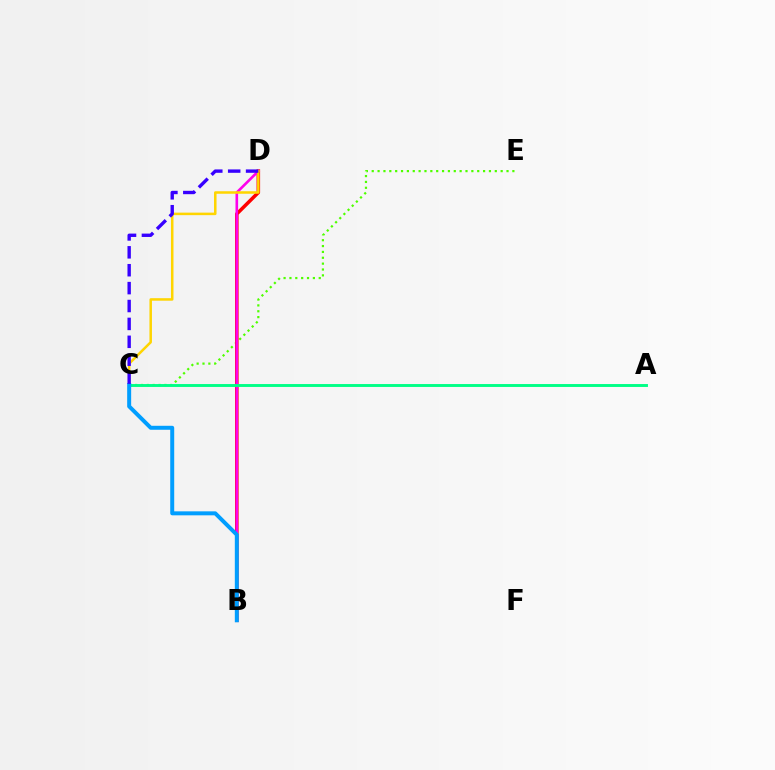{('C', 'E'): [{'color': '#4fff00', 'line_style': 'dotted', 'thickness': 1.59}], ('B', 'D'): [{'color': '#ff0000', 'line_style': 'solid', 'thickness': 2.54}, {'color': '#ff00ed', 'line_style': 'solid', 'thickness': 1.9}], ('A', 'C'): [{'color': '#00ff86', 'line_style': 'solid', 'thickness': 2.09}], ('C', 'D'): [{'color': '#ffd500', 'line_style': 'solid', 'thickness': 1.81}, {'color': '#3700ff', 'line_style': 'dashed', 'thickness': 2.43}], ('B', 'C'): [{'color': '#009eff', 'line_style': 'solid', 'thickness': 2.87}]}